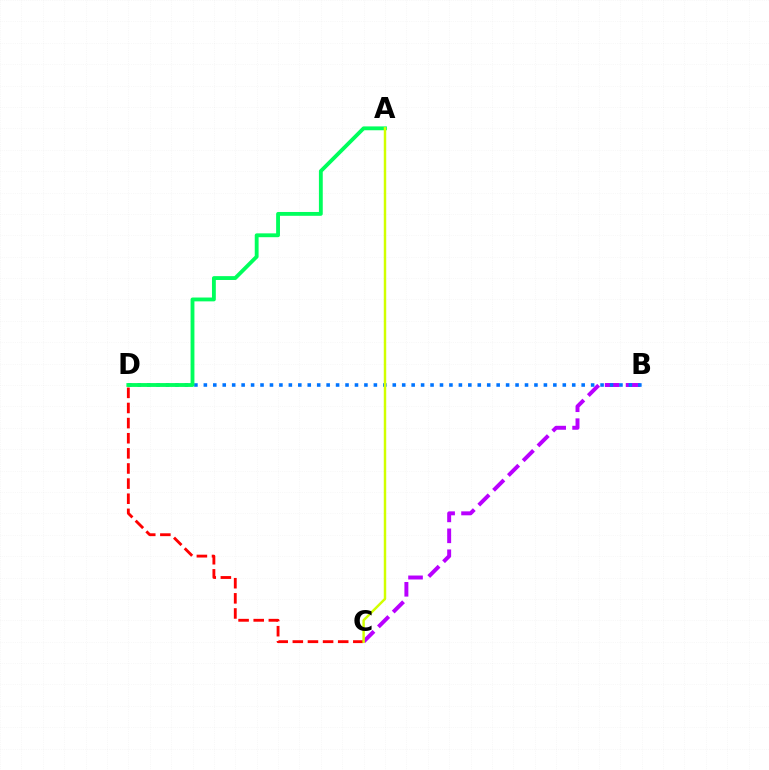{('C', 'D'): [{'color': '#ff0000', 'line_style': 'dashed', 'thickness': 2.05}], ('B', 'C'): [{'color': '#b900ff', 'line_style': 'dashed', 'thickness': 2.84}], ('B', 'D'): [{'color': '#0074ff', 'line_style': 'dotted', 'thickness': 2.57}], ('A', 'D'): [{'color': '#00ff5c', 'line_style': 'solid', 'thickness': 2.77}], ('A', 'C'): [{'color': '#d1ff00', 'line_style': 'solid', 'thickness': 1.76}]}